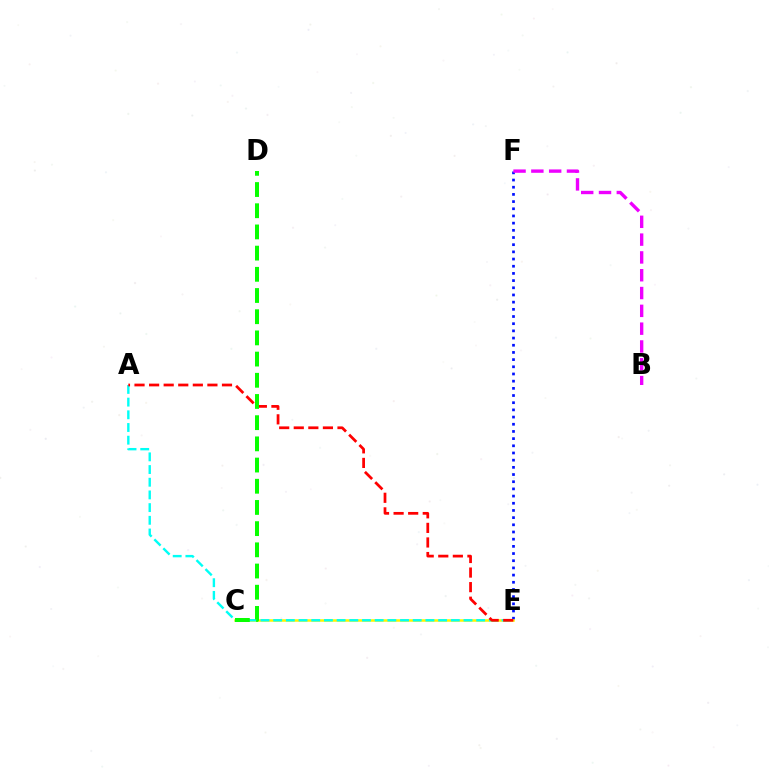{('E', 'F'): [{'color': '#0010ff', 'line_style': 'dotted', 'thickness': 1.95}], ('C', 'E'): [{'color': '#fcf500', 'line_style': 'solid', 'thickness': 1.82}], ('A', 'E'): [{'color': '#00fff6', 'line_style': 'dashed', 'thickness': 1.72}, {'color': '#ff0000', 'line_style': 'dashed', 'thickness': 1.98}], ('C', 'D'): [{'color': '#08ff00', 'line_style': 'dashed', 'thickness': 2.88}], ('B', 'F'): [{'color': '#ee00ff', 'line_style': 'dashed', 'thickness': 2.42}]}